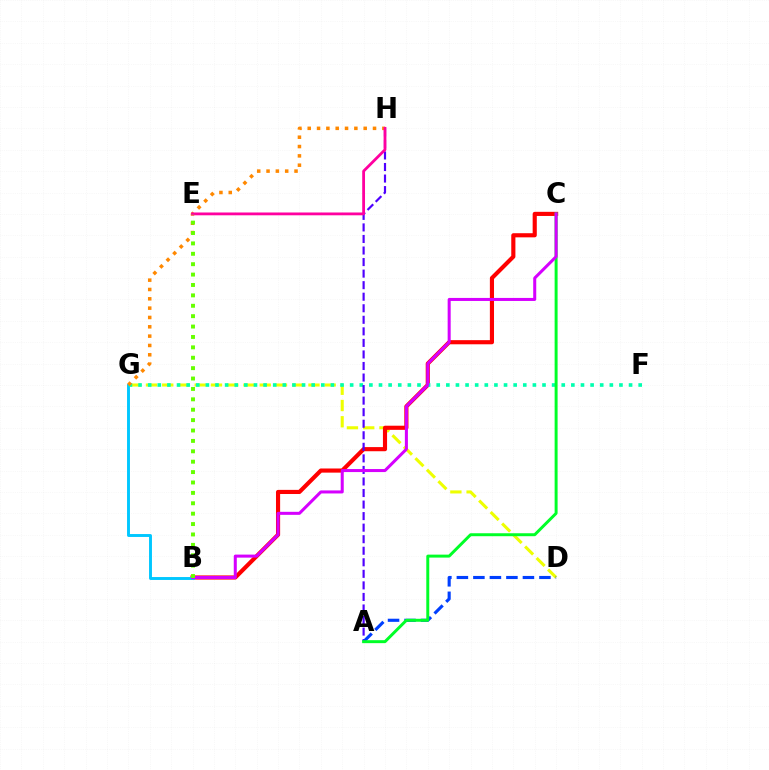{('D', 'G'): [{'color': '#eeff00', 'line_style': 'dashed', 'thickness': 2.21}], ('B', 'C'): [{'color': '#ff0000', 'line_style': 'solid', 'thickness': 2.98}, {'color': '#d600ff', 'line_style': 'solid', 'thickness': 2.18}], ('B', 'G'): [{'color': '#00c7ff', 'line_style': 'solid', 'thickness': 2.1}], ('F', 'G'): [{'color': '#00ffaf', 'line_style': 'dotted', 'thickness': 2.61}], ('A', 'H'): [{'color': '#4f00ff', 'line_style': 'dashed', 'thickness': 1.57}], ('G', 'H'): [{'color': '#ff8800', 'line_style': 'dotted', 'thickness': 2.53}], ('A', 'D'): [{'color': '#003fff', 'line_style': 'dashed', 'thickness': 2.24}], ('E', 'H'): [{'color': '#ff00a0', 'line_style': 'solid', 'thickness': 2.02}], ('A', 'C'): [{'color': '#00ff27', 'line_style': 'solid', 'thickness': 2.13}], ('B', 'E'): [{'color': '#66ff00', 'line_style': 'dotted', 'thickness': 2.82}]}